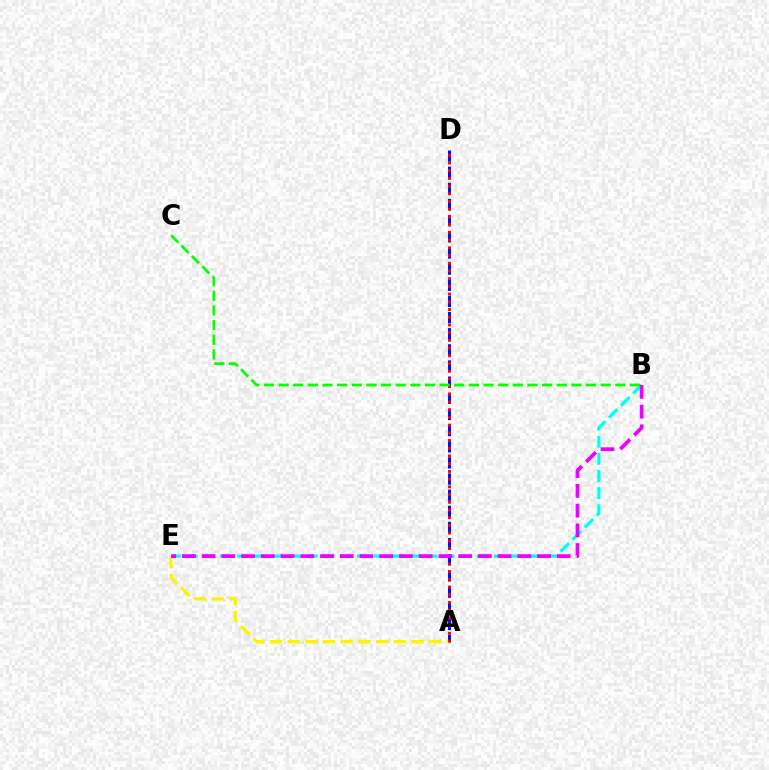{('A', 'D'): [{'color': '#0010ff', 'line_style': 'dashed', 'thickness': 2.19}, {'color': '#ff0000', 'line_style': 'dotted', 'thickness': 2.09}], ('B', 'E'): [{'color': '#00fff6', 'line_style': 'dashed', 'thickness': 2.33}, {'color': '#ee00ff', 'line_style': 'dashed', 'thickness': 2.68}], ('A', 'E'): [{'color': '#fcf500', 'line_style': 'dashed', 'thickness': 2.4}], ('B', 'C'): [{'color': '#08ff00', 'line_style': 'dashed', 'thickness': 1.99}]}